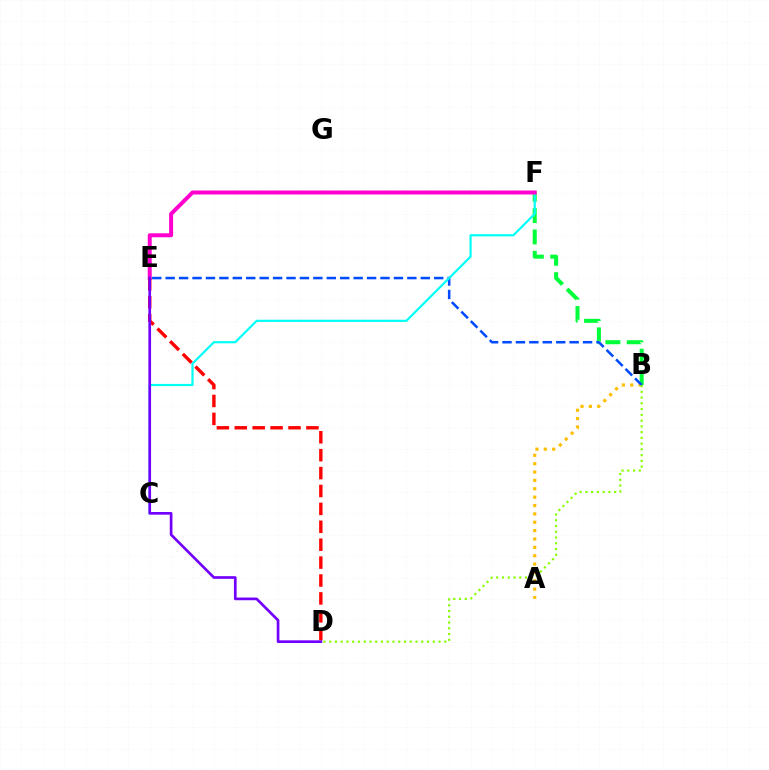{('B', 'F'): [{'color': '#00ff39', 'line_style': 'dashed', 'thickness': 2.9}], ('A', 'B'): [{'color': '#ffbd00', 'line_style': 'dotted', 'thickness': 2.27}], ('B', 'E'): [{'color': '#004bff', 'line_style': 'dashed', 'thickness': 1.82}], ('B', 'D'): [{'color': '#84ff00', 'line_style': 'dotted', 'thickness': 1.56}], ('C', 'F'): [{'color': '#00fff6', 'line_style': 'solid', 'thickness': 1.58}], ('E', 'F'): [{'color': '#ff00cf', 'line_style': 'solid', 'thickness': 2.86}], ('D', 'E'): [{'color': '#ff0000', 'line_style': 'dashed', 'thickness': 2.43}, {'color': '#7200ff', 'line_style': 'solid', 'thickness': 1.93}]}